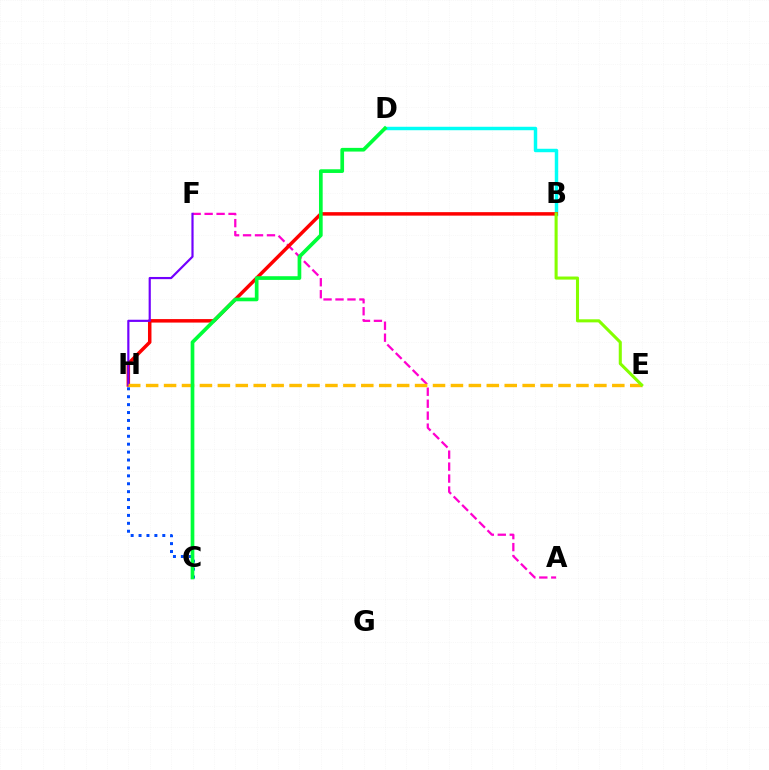{('A', 'F'): [{'color': '#ff00cf', 'line_style': 'dashed', 'thickness': 1.62}], ('B', 'D'): [{'color': '#00fff6', 'line_style': 'solid', 'thickness': 2.48}], ('B', 'H'): [{'color': '#ff0000', 'line_style': 'solid', 'thickness': 2.51}], ('F', 'H'): [{'color': '#7200ff', 'line_style': 'solid', 'thickness': 1.57}], ('E', 'H'): [{'color': '#ffbd00', 'line_style': 'dashed', 'thickness': 2.44}], ('B', 'E'): [{'color': '#84ff00', 'line_style': 'solid', 'thickness': 2.21}], ('C', 'H'): [{'color': '#004bff', 'line_style': 'dotted', 'thickness': 2.15}], ('C', 'D'): [{'color': '#00ff39', 'line_style': 'solid', 'thickness': 2.66}]}